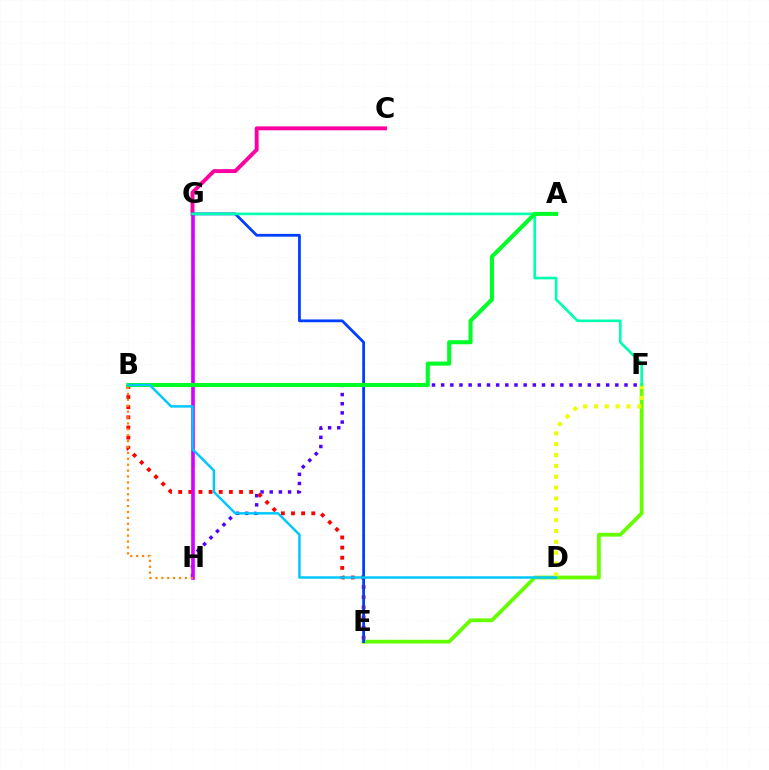{('E', 'F'): [{'color': '#66ff00', 'line_style': 'solid', 'thickness': 2.74}], ('D', 'F'): [{'color': '#eeff00', 'line_style': 'dotted', 'thickness': 2.95}], ('F', 'H'): [{'color': '#4f00ff', 'line_style': 'dotted', 'thickness': 2.49}], ('B', 'E'): [{'color': '#ff0000', 'line_style': 'dotted', 'thickness': 2.75}], ('G', 'H'): [{'color': '#d600ff', 'line_style': 'solid', 'thickness': 2.64}], ('C', 'G'): [{'color': '#ff00a0', 'line_style': 'solid', 'thickness': 2.8}], ('E', 'G'): [{'color': '#003fff', 'line_style': 'solid', 'thickness': 2.0}], ('F', 'G'): [{'color': '#00ffaf', 'line_style': 'solid', 'thickness': 1.91}], ('A', 'B'): [{'color': '#00ff27', 'line_style': 'solid', 'thickness': 2.92}], ('B', 'H'): [{'color': '#ff8800', 'line_style': 'dotted', 'thickness': 1.6}], ('B', 'D'): [{'color': '#00c7ff', 'line_style': 'solid', 'thickness': 1.78}]}